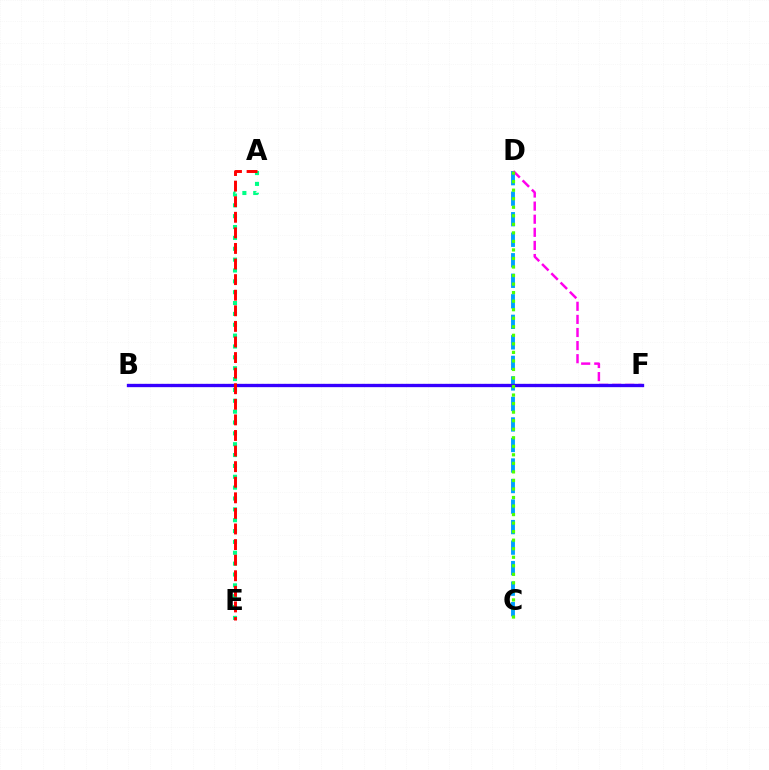{('C', 'D'): [{'color': '#009eff', 'line_style': 'dashed', 'thickness': 2.79}, {'color': '#4fff00', 'line_style': 'dotted', 'thickness': 2.32}], ('D', 'F'): [{'color': '#ff00ed', 'line_style': 'dashed', 'thickness': 1.78}], ('B', 'F'): [{'color': '#ffd500', 'line_style': 'dotted', 'thickness': 1.51}, {'color': '#3700ff', 'line_style': 'solid', 'thickness': 2.4}], ('A', 'E'): [{'color': '#00ff86', 'line_style': 'dotted', 'thickness': 2.95}, {'color': '#ff0000', 'line_style': 'dashed', 'thickness': 2.12}]}